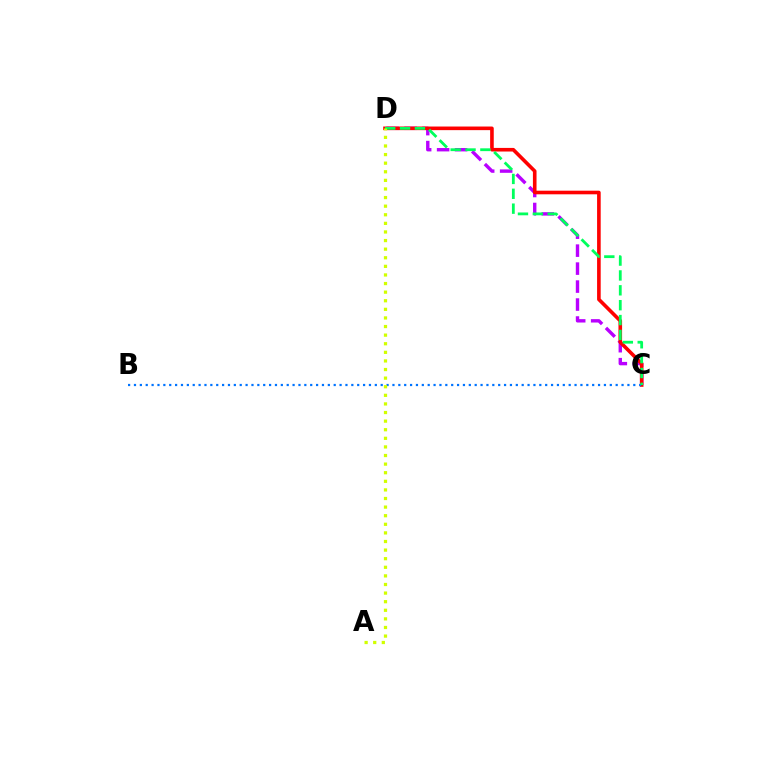{('C', 'D'): [{'color': '#b900ff', 'line_style': 'dashed', 'thickness': 2.44}, {'color': '#ff0000', 'line_style': 'solid', 'thickness': 2.6}, {'color': '#00ff5c', 'line_style': 'dashed', 'thickness': 2.02}], ('B', 'C'): [{'color': '#0074ff', 'line_style': 'dotted', 'thickness': 1.6}], ('A', 'D'): [{'color': '#d1ff00', 'line_style': 'dotted', 'thickness': 2.34}]}